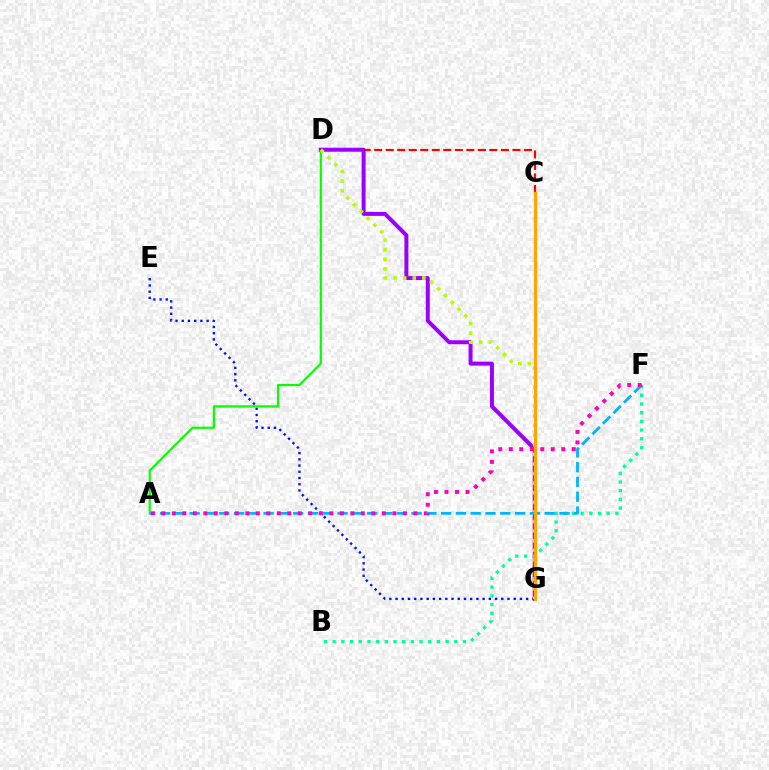{('E', 'G'): [{'color': '#0010ff', 'line_style': 'dotted', 'thickness': 1.69}], ('C', 'D'): [{'color': '#ff0000', 'line_style': 'dashed', 'thickness': 1.56}], ('A', 'D'): [{'color': '#08ff00', 'line_style': 'solid', 'thickness': 1.57}], ('D', 'G'): [{'color': '#9b00ff', 'line_style': 'solid', 'thickness': 2.86}, {'color': '#b3ff00', 'line_style': 'dotted', 'thickness': 2.61}], ('B', 'F'): [{'color': '#00ff9d', 'line_style': 'dotted', 'thickness': 2.36}], ('A', 'F'): [{'color': '#00b5ff', 'line_style': 'dashed', 'thickness': 2.01}, {'color': '#ff00bd', 'line_style': 'dotted', 'thickness': 2.85}], ('C', 'G'): [{'color': '#ffa500', 'line_style': 'solid', 'thickness': 2.34}]}